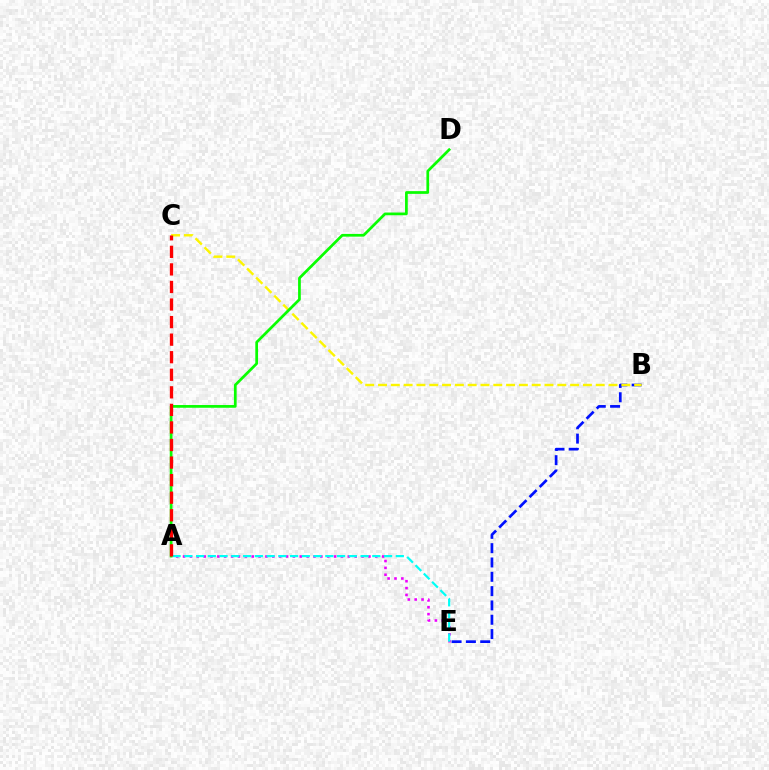{('A', 'E'): [{'color': '#ee00ff', 'line_style': 'dotted', 'thickness': 1.87}, {'color': '#00fff6', 'line_style': 'dashed', 'thickness': 1.6}], ('B', 'E'): [{'color': '#0010ff', 'line_style': 'dashed', 'thickness': 1.95}], ('B', 'C'): [{'color': '#fcf500', 'line_style': 'dashed', 'thickness': 1.74}], ('A', 'D'): [{'color': '#08ff00', 'line_style': 'solid', 'thickness': 1.96}], ('A', 'C'): [{'color': '#ff0000', 'line_style': 'dashed', 'thickness': 2.39}]}